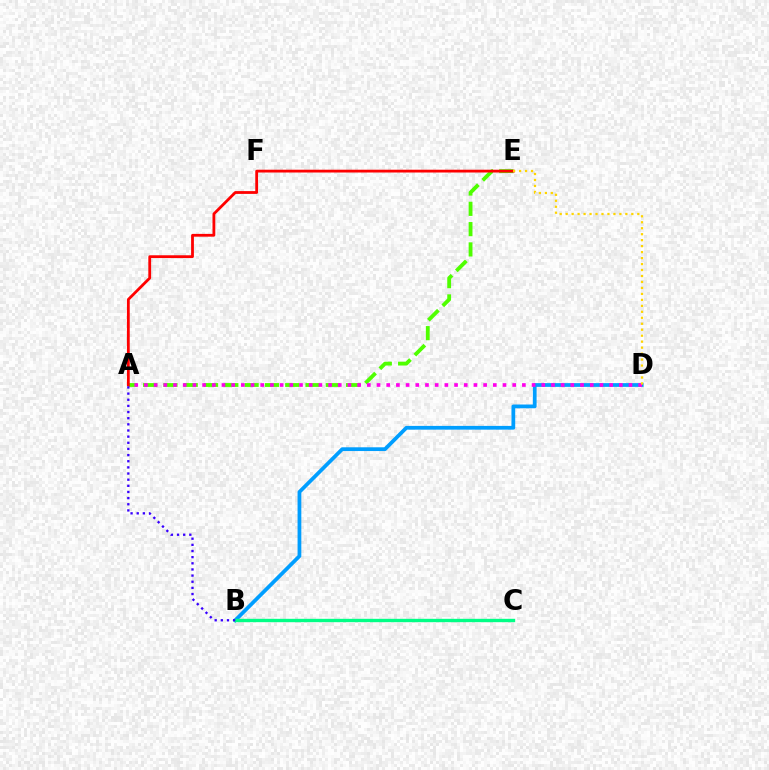{('B', 'D'): [{'color': '#009eff', 'line_style': 'solid', 'thickness': 2.7}], ('B', 'C'): [{'color': '#00ff86', 'line_style': 'solid', 'thickness': 2.43}], ('A', 'E'): [{'color': '#4fff00', 'line_style': 'dashed', 'thickness': 2.76}, {'color': '#ff0000', 'line_style': 'solid', 'thickness': 2.01}], ('A', 'D'): [{'color': '#ff00ed', 'line_style': 'dotted', 'thickness': 2.63}], ('A', 'B'): [{'color': '#3700ff', 'line_style': 'dotted', 'thickness': 1.67}], ('D', 'E'): [{'color': '#ffd500', 'line_style': 'dotted', 'thickness': 1.62}]}